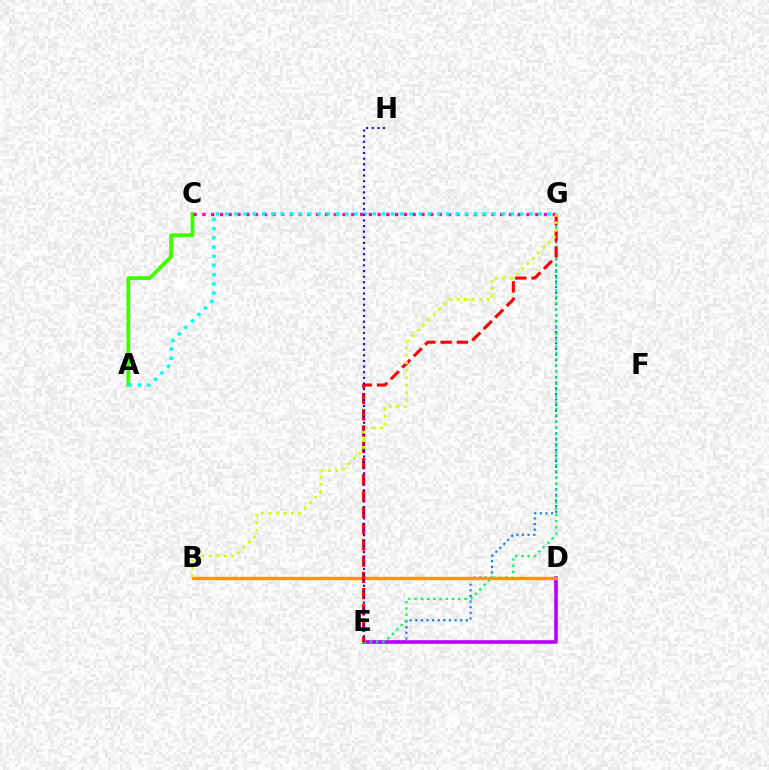{('E', 'G'): [{'color': '#0074ff', 'line_style': 'dotted', 'thickness': 1.53}, {'color': '#00ff5c', 'line_style': 'dotted', 'thickness': 1.69}, {'color': '#ff0000', 'line_style': 'dashed', 'thickness': 2.21}], ('D', 'E'): [{'color': '#b900ff', 'line_style': 'solid', 'thickness': 2.6}], ('A', 'C'): [{'color': '#3dff00', 'line_style': 'solid', 'thickness': 2.73}], ('B', 'D'): [{'color': '#ff9400', 'line_style': 'solid', 'thickness': 2.37}], ('C', 'G'): [{'color': '#ff00ac', 'line_style': 'dotted', 'thickness': 2.38}], ('A', 'G'): [{'color': '#00fff6', 'line_style': 'dotted', 'thickness': 2.5}], ('E', 'H'): [{'color': '#2500ff', 'line_style': 'dotted', 'thickness': 1.53}], ('B', 'G'): [{'color': '#d1ff00', 'line_style': 'dotted', 'thickness': 2.03}]}